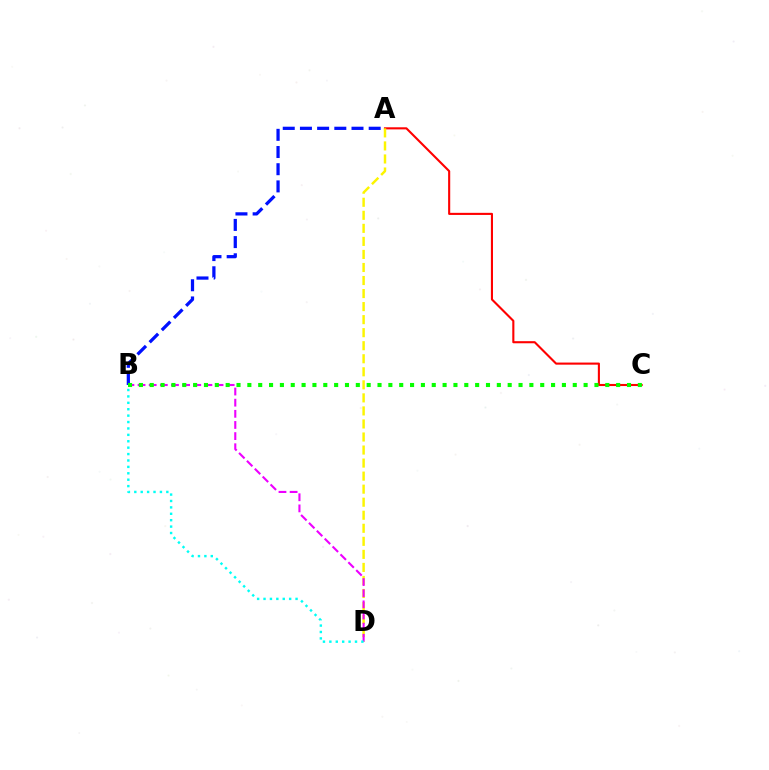{('A', 'B'): [{'color': '#0010ff', 'line_style': 'dashed', 'thickness': 2.34}], ('A', 'C'): [{'color': '#ff0000', 'line_style': 'solid', 'thickness': 1.51}], ('A', 'D'): [{'color': '#fcf500', 'line_style': 'dashed', 'thickness': 1.77}], ('B', 'D'): [{'color': '#ee00ff', 'line_style': 'dashed', 'thickness': 1.51}, {'color': '#00fff6', 'line_style': 'dotted', 'thickness': 1.74}], ('B', 'C'): [{'color': '#08ff00', 'line_style': 'dotted', 'thickness': 2.95}]}